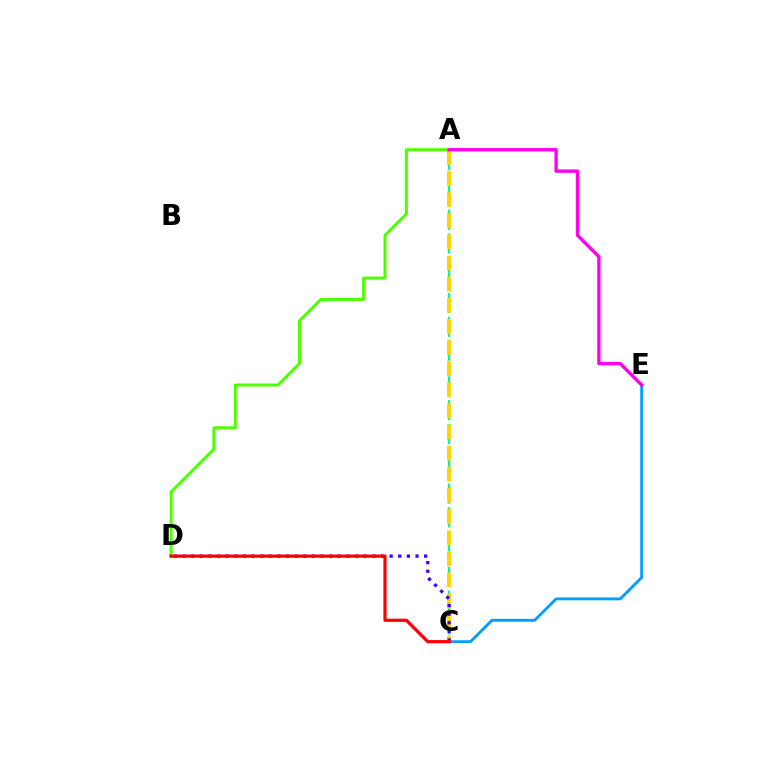{('A', 'C'): [{'color': '#00ff86', 'line_style': 'dashed', 'thickness': 1.62}, {'color': '#ffd500', 'line_style': 'dashed', 'thickness': 2.87}], ('C', 'D'): [{'color': '#3700ff', 'line_style': 'dotted', 'thickness': 2.34}, {'color': '#ff0000', 'line_style': 'solid', 'thickness': 2.3}], ('C', 'E'): [{'color': '#009eff', 'line_style': 'solid', 'thickness': 2.06}], ('A', 'D'): [{'color': '#4fff00', 'line_style': 'solid', 'thickness': 2.17}], ('A', 'E'): [{'color': '#ff00ed', 'line_style': 'solid', 'thickness': 2.42}]}